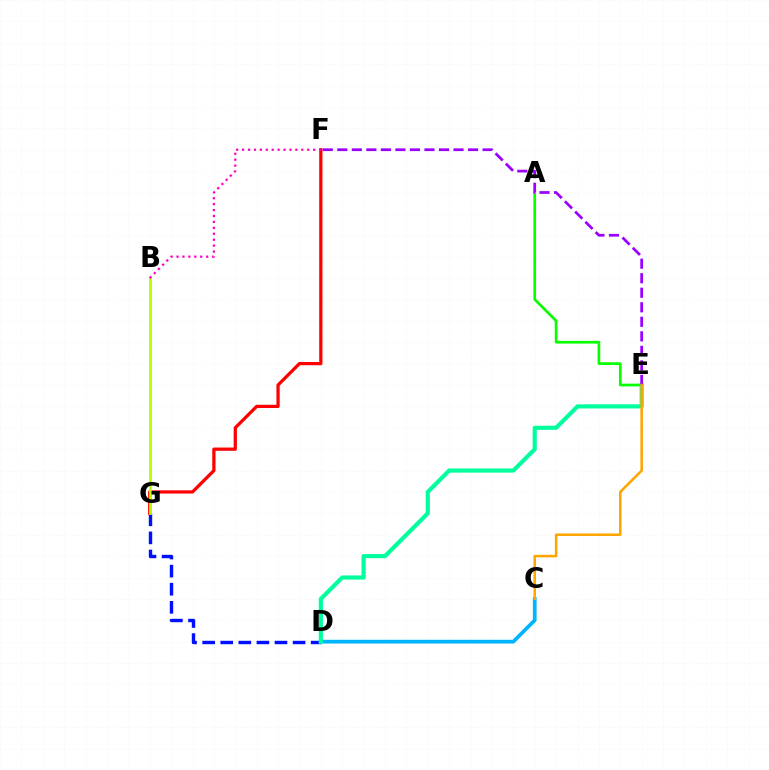{('D', 'G'): [{'color': '#0010ff', 'line_style': 'dashed', 'thickness': 2.46}], ('A', 'E'): [{'color': '#08ff00', 'line_style': 'solid', 'thickness': 1.95}], ('F', 'G'): [{'color': '#ff0000', 'line_style': 'solid', 'thickness': 2.34}], ('C', 'D'): [{'color': '#00b5ff', 'line_style': 'solid', 'thickness': 2.7}], ('D', 'E'): [{'color': '#00ff9d', 'line_style': 'solid', 'thickness': 2.99}], ('E', 'F'): [{'color': '#9b00ff', 'line_style': 'dashed', 'thickness': 1.97}], ('B', 'G'): [{'color': '#b3ff00', 'line_style': 'solid', 'thickness': 2.0}], ('C', 'E'): [{'color': '#ffa500', 'line_style': 'solid', 'thickness': 1.83}], ('B', 'F'): [{'color': '#ff00bd', 'line_style': 'dotted', 'thickness': 1.61}]}